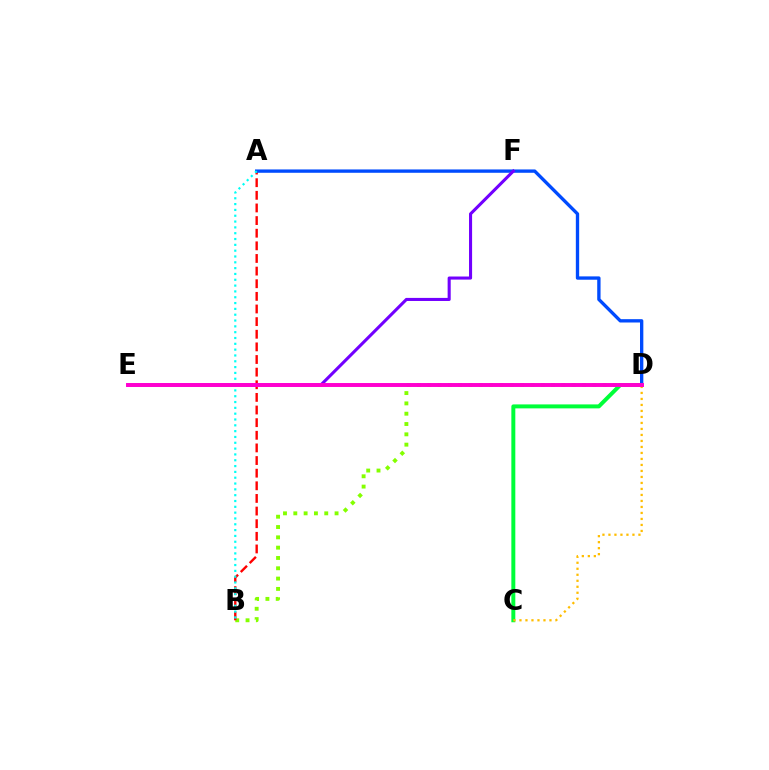{('B', 'D'): [{'color': '#84ff00', 'line_style': 'dotted', 'thickness': 2.8}], ('C', 'D'): [{'color': '#00ff39', 'line_style': 'solid', 'thickness': 2.85}, {'color': '#ffbd00', 'line_style': 'dotted', 'thickness': 1.63}], ('A', 'B'): [{'color': '#ff0000', 'line_style': 'dashed', 'thickness': 1.72}, {'color': '#00fff6', 'line_style': 'dotted', 'thickness': 1.58}], ('A', 'D'): [{'color': '#004bff', 'line_style': 'solid', 'thickness': 2.4}], ('E', 'F'): [{'color': '#7200ff', 'line_style': 'solid', 'thickness': 2.22}], ('D', 'E'): [{'color': '#ff00cf', 'line_style': 'solid', 'thickness': 2.83}]}